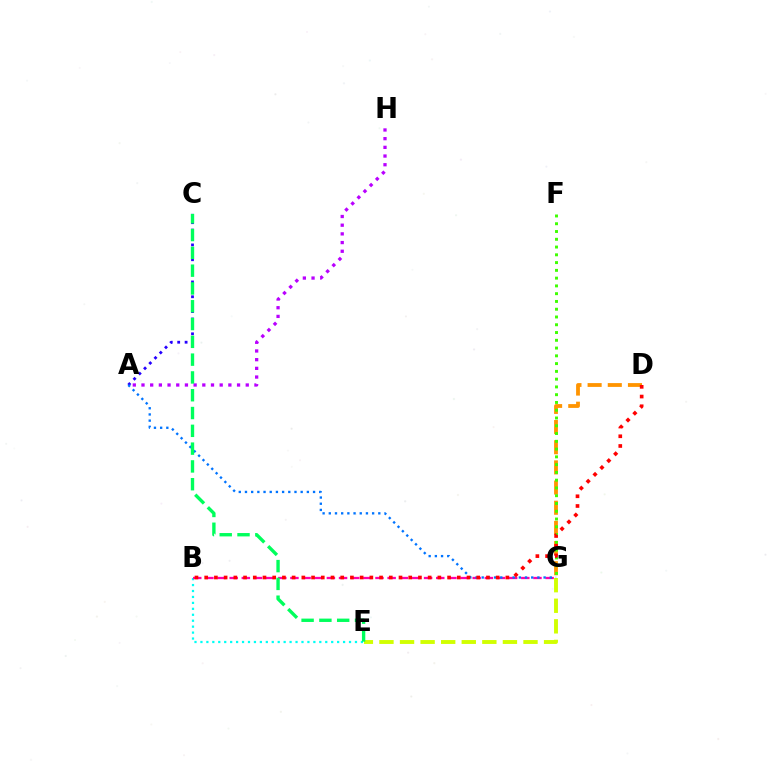{('B', 'E'): [{'color': '#00fff6', 'line_style': 'dotted', 'thickness': 1.61}], ('D', 'G'): [{'color': '#ff9400', 'line_style': 'dashed', 'thickness': 2.74}], ('A', 'H'): [{'color': '#b900ff', 'line_style': 'dotted', 'thickness': 2.36}], ('E', 'G'): [{'color': '#d1ff00', 'line_style': 'dashed', 'thickness': 2.8}], ('B', 'G'): [{'color': '#ff00ac', 'line_style': 'dashed', 'thickness': 1.65}], ('A', 'C'): [{'color': '#2500ff', 'line_style': 'dotted', 'thickness': 2.01}], ('F', 'G'): [{'color': '#3dff00', 'line_style': 'dotted', 'thickness': 2.11}], ('A', 'G'): [{'color': '#0074ff', 'line_style': 'dotted', 'thickness': 1.68}], ('B', 'D'): [{'color': '#ff0000', 'line_style': 'dotted', 'thickness': 2.64}], ('C', 'E'): [{'color': '#00ff5c', 'line_style': 'dashed', 'thickness': 2.42}]}